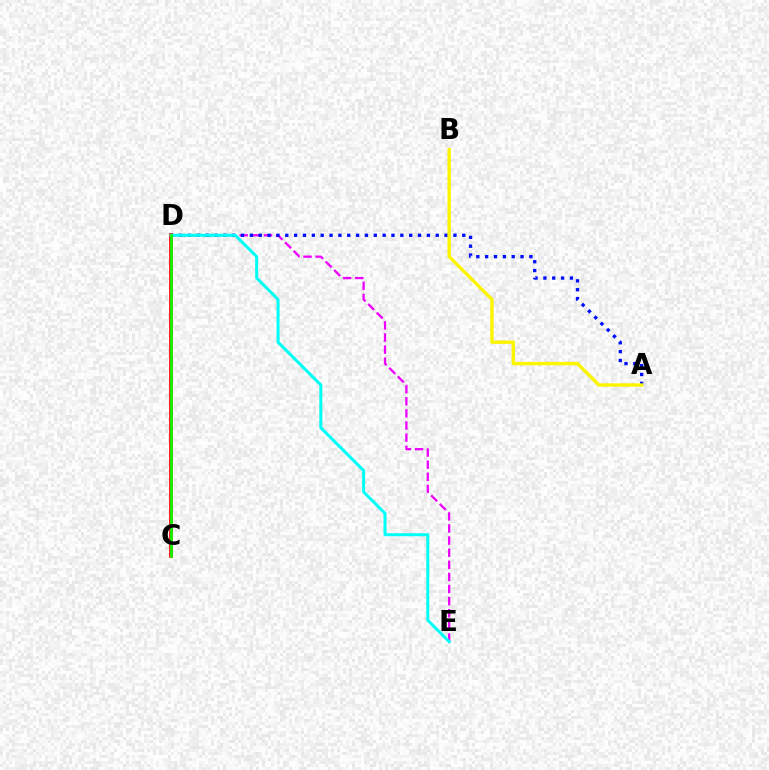{('D', 'E'): [{'color': '#ee00ff', 'line_style': 'dashed', 'thickness': 1.64}, {'color': '#00fff6', 'line_style': 'solid', 'thickness': 2.17}], ('C', 'D'): [{'color': '#ff0000', 'line_style': 'solid', 'thickness': 2.68}, {'color': '#08ff00', 'line_style': 'solid', 'thickness': 1.92}], ('A', 'D'): [{'color': '#0010ff', 'line_style': 'dotted', 'thickness': 2.4}], ('A', 'B'): [{'color': '#fcf500', 'line_style': 'solid', 'thickness': 2.44}]}